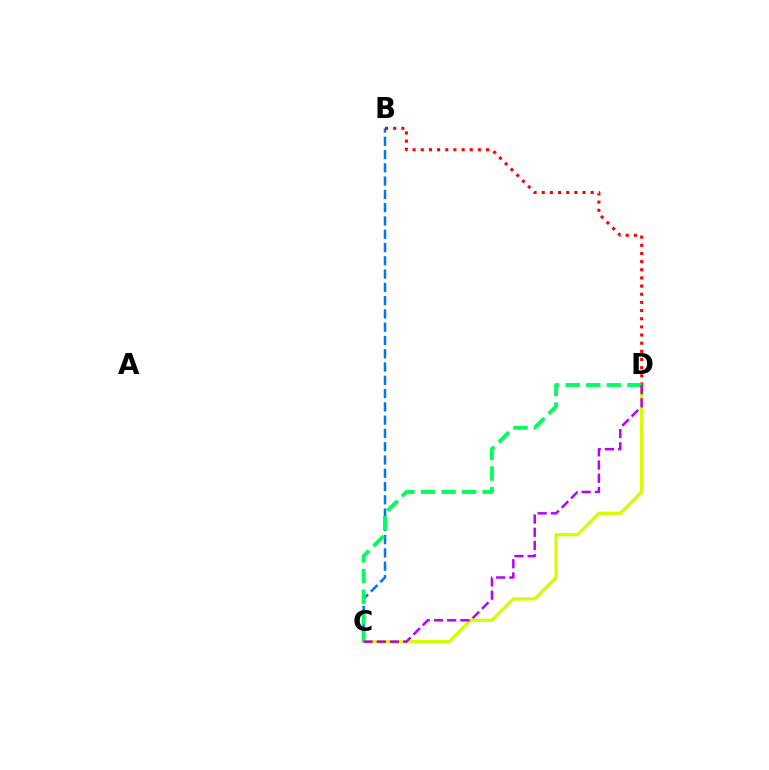{('C', 'D'): [{'color': '#d1ff00', 'line_style': 'solid', 'thickness': 2.33}, {'color': '#00ff5c', 'line_style': 'dashed', 'thickness': 2.8}, {'color': '#b900ff', 'line_style': 'dashed', 'thickness': 1.79}], ('B', 'C'): [{'color': '#0074ff', 'line_style': 'dashed', 'thickness': 1.8}], ('B', 'D'): [{'color': '#ff0000', 'line_style': 'dotted', 'thickness': 2.22}]}